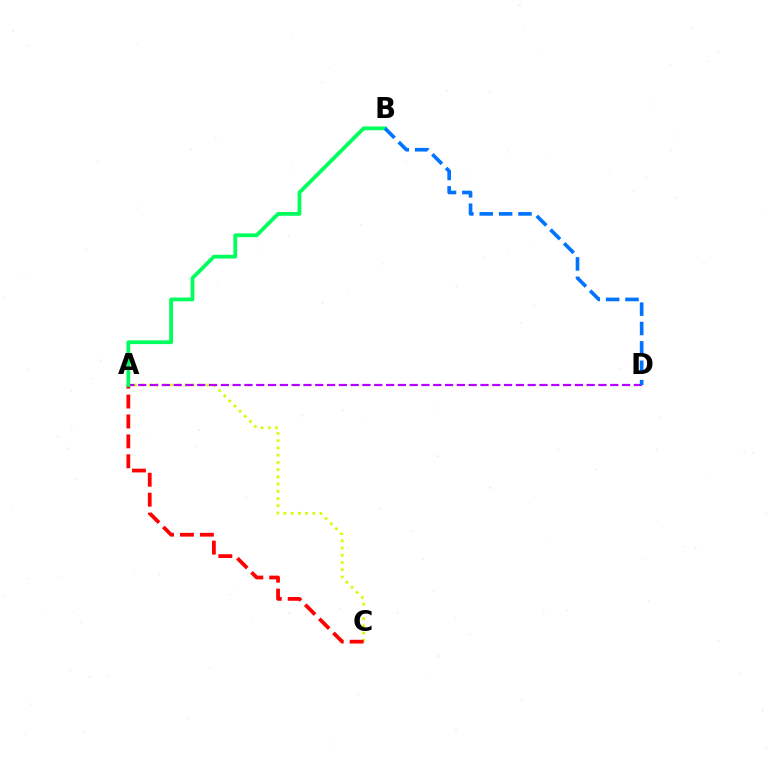{('A', 'C'): [{'color': '#d1ff00', 'line_style': 'dotted', 'thickness': 1.96}, {'color': '#ff0000', 'line_style': 'dashed', 'thickness': 2.71}], ('A', 'D'): [{'color': '#b900ff', 'line_style': 'dashed', 'thickness': 1.6}], ('A', 'B'): [{'color': '#00ff5c', 'line_style': 'solid', 'thickness': 2.71}], ('B', 'D'): [{'color': '#0074ff', 'line_style': 'dashed', 'thickness': 2.63}]}